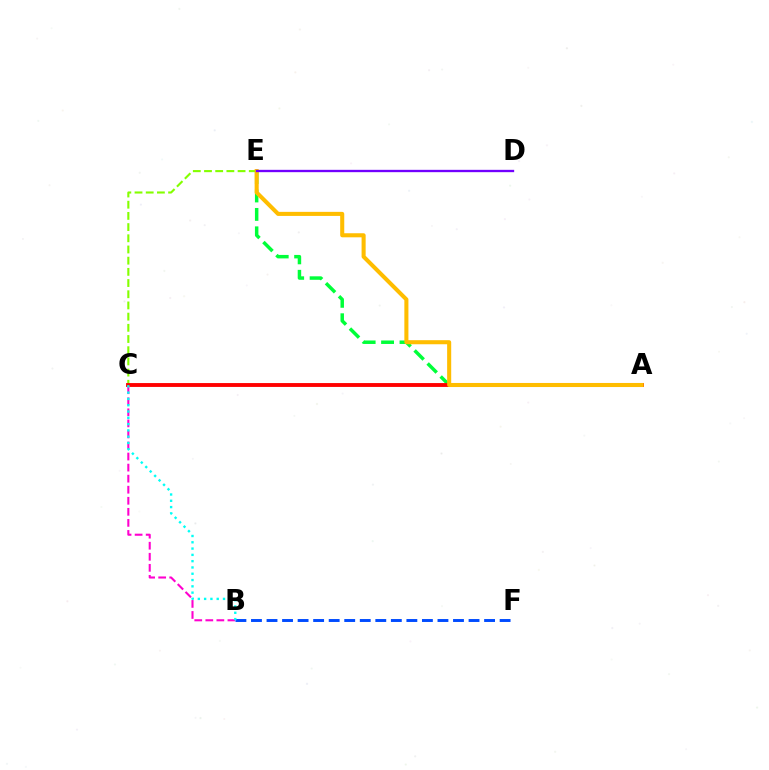{('B', 'F'): [{'color': '#004bff', 'line_style': 'dashed', 'thickness': 2.11}], ('C', 'E'): [{'color': '#84ff00', 'line_style': 'dashed', 'thickness': 1.52}], ('A', 'E'): [{'color': '#00ff39', 'line_style': 'dashed', 'thickness': 2.5}, {'color': '#ffbd00', 'line_style': 'solid', 'thickness': 2.93}], ('A', 'C'): [{'color': '#ff0000', 'line_style': 'solid', 'thickness': 2.78}], ('B', 'C'): [{'color': '#ff00cf', 'line_style': 'dashed', 'thickness': 1.5}, {'color': '#00fff6', 'line_style': 'dotted', 'thickness': 1.71}], ('D', 'E'): [{'color': '#7200ff', 'line_style': 'solid', 'thickness': 1.68}]}